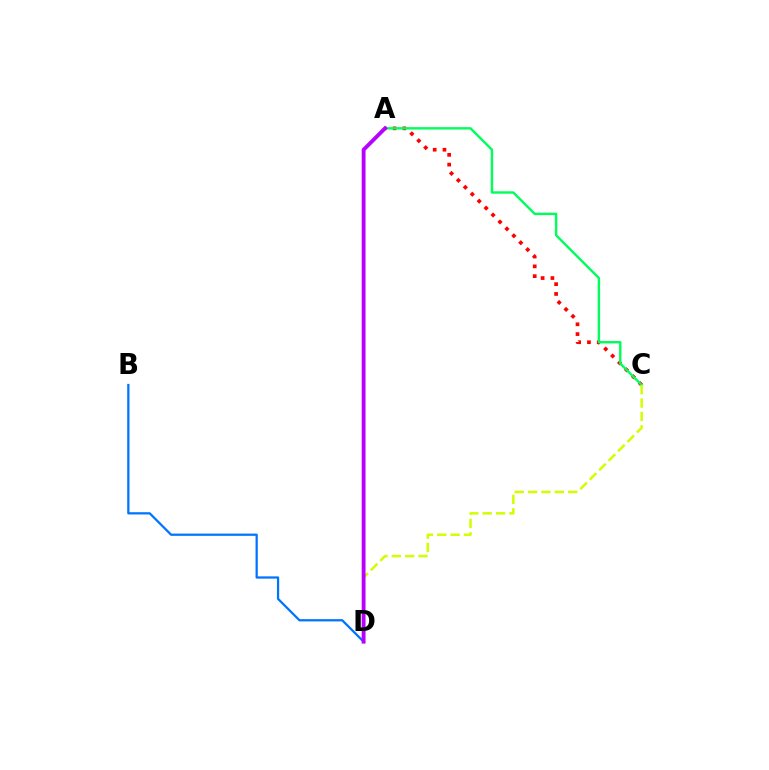{('A', 'C'): [{'color': '#ff0000', 'line_style': 'dotted', 'thickness': 2.66}, {'color': '#00ff5c', 'line_style': 'solid', 'thickness': 1.74}], ('C', 'D'): [{'color': '#d1ff00', 'line_style': 'dashed', 'thickness': 1.82}], ('B', 'D'): [{'color': '#0074ff', 'line_style': 'solid', 'thickness': 1.62}], ('A', 'D'): [{'color': '#b900ff', 'line_style': 'solid', 'thickness': 2.77}]}